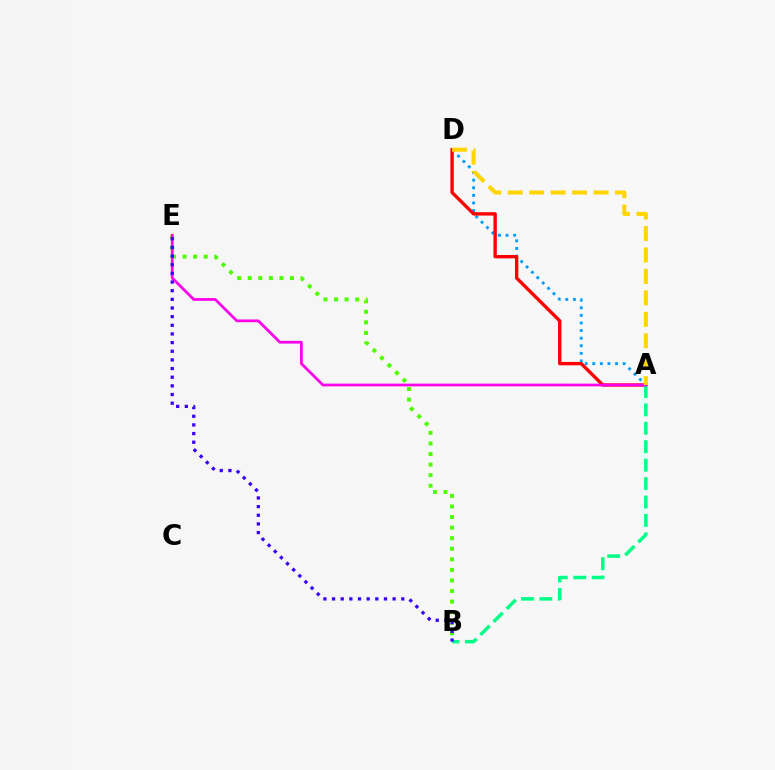{('A', 'D'): [{'color': '#009eff', 'line_style': 'dotted', 'thickness': 2.06}, {'color': '#ff0000', 'line_style': 'solid', 'thickness': 2.42}, {'color': '#ffd500', 'line_style': 'dashed', 'thickness': 2.91}], ('A', 'B'): [{'color': '#00ff86', 'line_style': 'dashed', 'thickness': 2.5}], ('B', 'E'): [{'color': '#4fff00', 'line_style': 'dotted', 'thickness': 2.87}, {'color': '#3700ff', 'line_style': 'dotted', 'thickness': 2.35}], ('A', 'E'): [{'color': '#ff00ed', 'line_style': 'solid', 'thickness': 1.97}]}